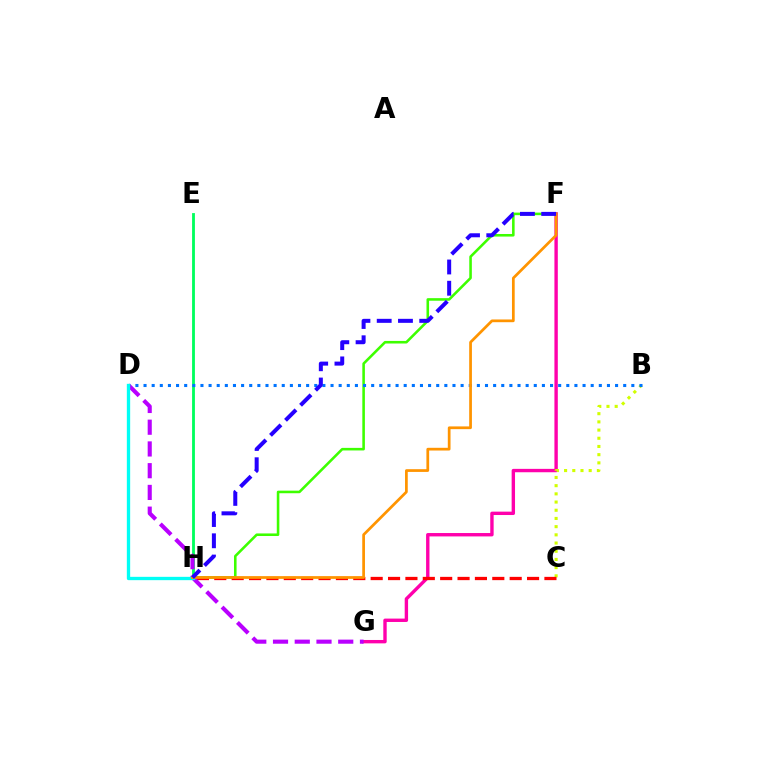{('E', 'H'): [{'color': '#00ff5c', 'line_style': 'solid', 'thickness': 2.03}], ('F', 'H'): [{'color': '#3dff00', 'line_style': 'solid', 'thickness': 1.85}, {'color': '#ff9400', 'line_style': 'solid', 'thickness': 1.97}, {'color': '#2500ff', 'line_style': 'dashed', 'thickness': 2.89}], ('F', 'G'): [{'color': '#ff00ac', 'line_style': 'solid', 'thickness': 2.44}], ('B', 'C'): [{'color': '#d1ff00', 'line_style': 'dotted', 'thickness': 2.23}], ('C', 'H'): [{'color': '#ff0000', 'line_style': 'dashed', 'thickness': 2.36}], ('D', 'G'): [{'color': '#b900ff', 'line_style': 'dashed', 'thickness': 2.95}], ('B', 'D'): [{'color': '#0074ff', 'line_style': 'dotted', 'thickness': 2.21}], ('D', 'H'): [{'color': '#00fff6', 'line_style': 'solid', 'thickness': 2.39}]}